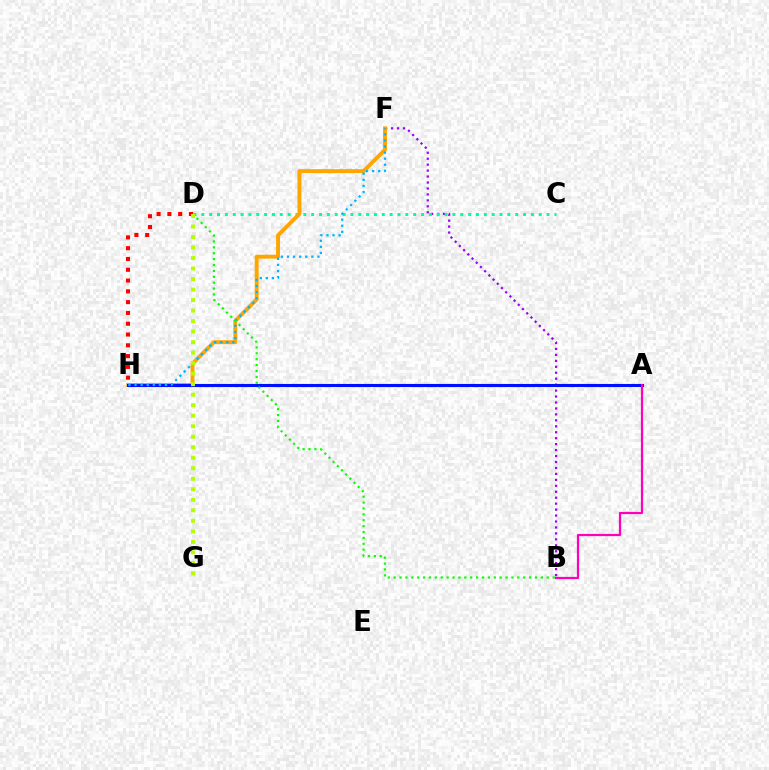{('B', 'F'): [{'color': '#9b00ff', 'line_style': 'dotted', 'thickness': 1.62}], ('C', 'D'): [{'color': '#00ff9d', 'line_style': 'dotted', 'thickness': 2.13}], ('F', 'H'): [{'color': '#ffa500', 'line_style': 'solid', 'thickness': 2.82}, {'color': '#00b5ff', 'line_style': 'dotted', 'thickness': 1.65}], ('A', 'H'): [{'color': '#0010ff', 'line_style': 'solid', 'thickness': 2.24}], ('A', 'B'): [{'color': '#ff00bd', 'line_style': 'solid', 'thickness': 1.6}], ('D', 'H'): [{'color': '#ff0000', 'line_style': 'dotted', 'thickness': 2.93}], ('B', 'D'): [{'color': '#08ff00', 'line_style': 'dotted', 'thickness': 1.6}], ('D', 'G'): [{'color': '#b3ff00', 'line_style': 'dotted', 'thickness': 2.86}]}